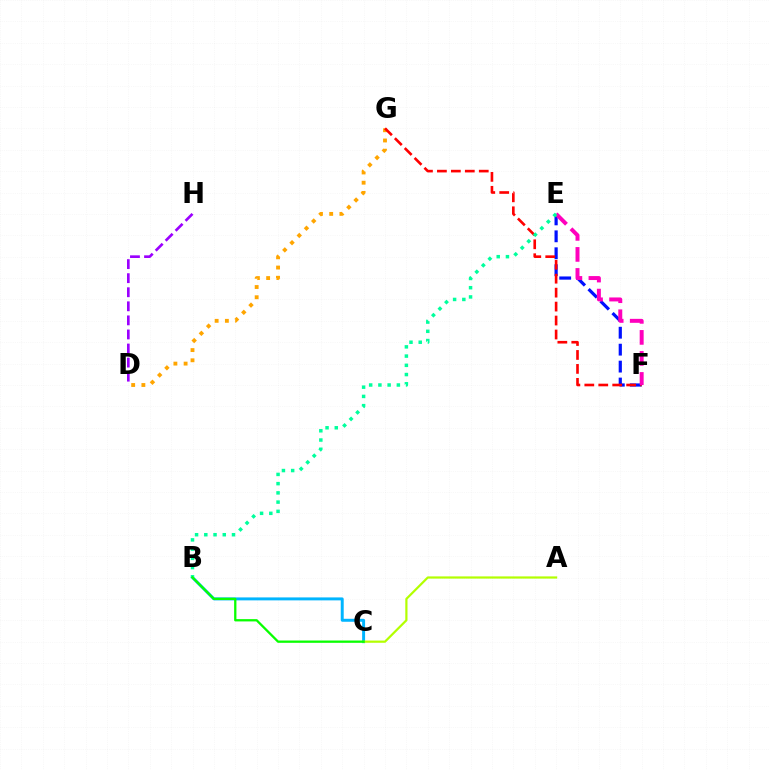{('D', 'G'): [{'color': '#ffa500', 'line_style': 'dotted', 'thickness': 2.78}], ('E', 'F'): [{'color': '#0010ff', 'line_style': 'dashed', 'thickness': 2.3}, {'color': '#ff00bd', 'line_style': 'dashed', 'thickness': 2.86}], ('B', 'C'): [{'color': '#00b5ff', 'line_style': 'solid', 'thickness': 2.13}, {'color': '#08ff00', 'line_style': 'solid', 'thickness': 1.65}], ('D', 'H'): [{'color': '#9b00ff', 'line_style': 'dashed', 'thickness': 1.91}], ('F', 'G'): [{'color': '#ff0000', 'line_style': 'dashed', 'thickness': 1.9}], ('B', 'E'): [{'color': '#00ff9d', 'line_style': 'dotted', 'thickness': 2.51}], ('A', 'C'): [{'color': '#b3ff00', 'line_style': 'solid', 'thickness': 1.59}]}